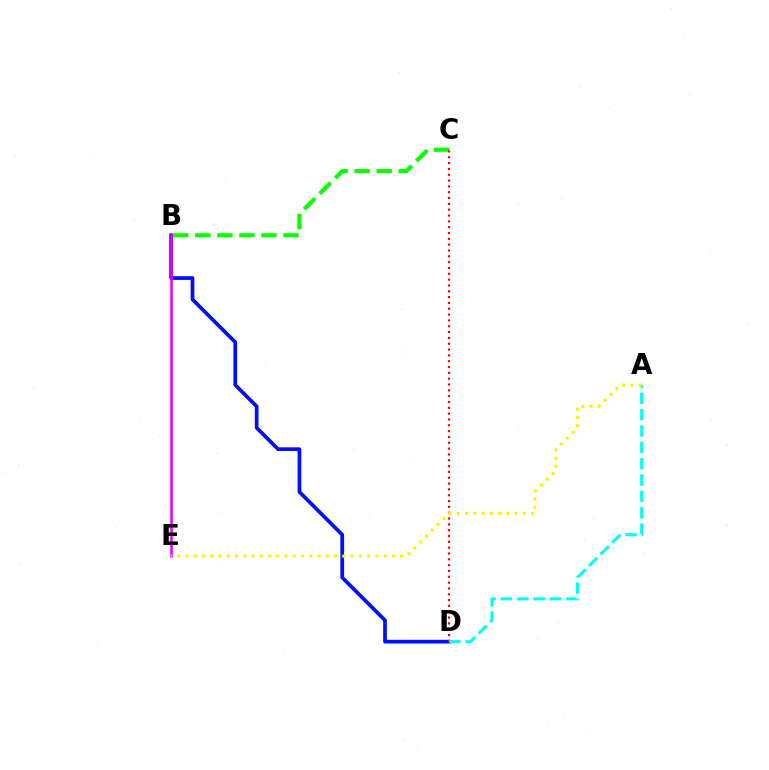{('B', 'D'): [{'color': '#0010ff', 'line_style': 'solid', 'thickness': 2.68}], ('B', 'C'): [{'color': '#08ff00', 'line_style': 'dashed', 'thickness': 3.0}], ('C', 'D'): [{'color': '#ff0000', 'line_style': 'dotted', 'thickness': 1.58}], ('A', 'D'): [{'color': '#00fff6', 'line_style': 'dashed', 'thickness': 2.22}], ('B', 'E'): [{'color': '#ee00ff', 'line_style': 'solid', 'thickness': 1.86}], ('A', 'E'): [{'color': '#fcf500', 'line_style': 'dotted', 'thickness': 2.24}]}